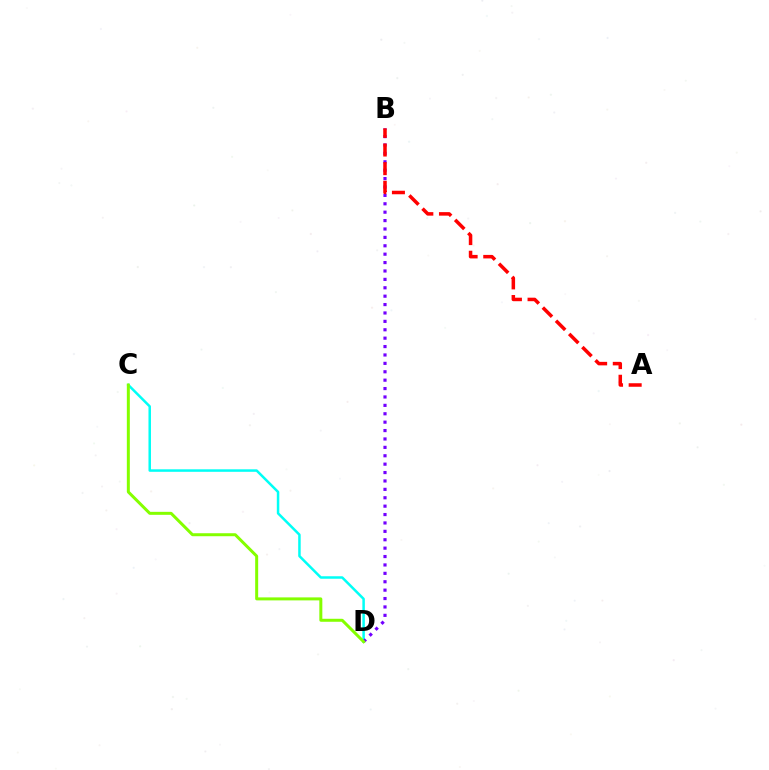{('C', 'D'): [{'color': '#00fff6', 'line_style': 'solid', 'thickness': 1.8}, {'color': '#84ff00', 'line_style': 'solid', 'thickness': 2.16}], ('B', 'D'): [{'color': '#7200ff', 'line_style': 'dotted', 'thickness': 2.28}], ('A', 'B'): [{'color': '#ff0000', 'line_style': 'dashed', 'thickness': 2.53}]}